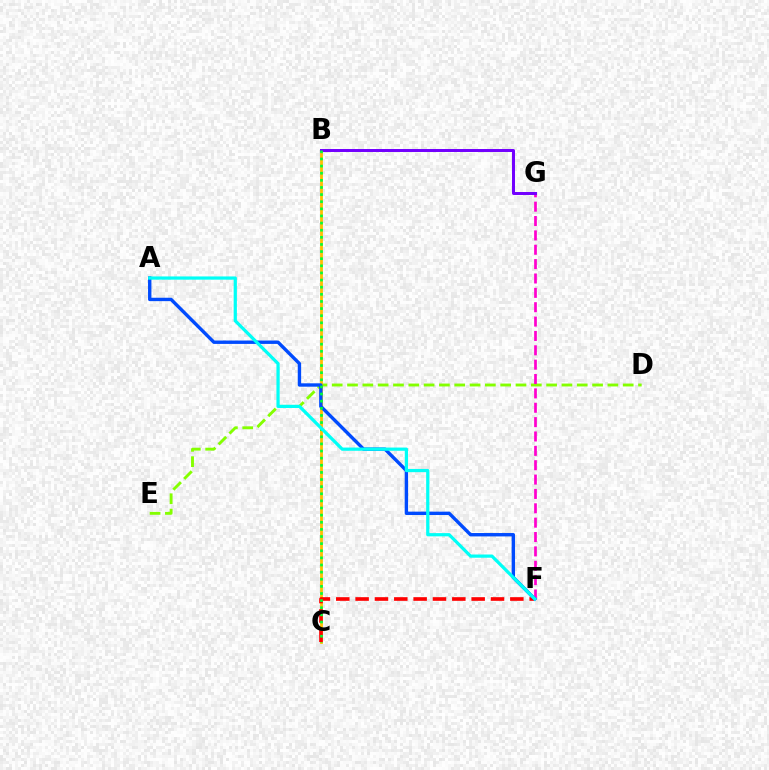{('D', 'E'): [{'color': '#84ff00', 'line_style': 'dashed', 'thickness': 2.08}], ('B', 'C'): [{'color': '#ffbd00', 'line_style': 'solid', 'thickness': 2.02}, {'color': '#00ff39', 'line_style': 'dotted', 'thickness': 1.94}], ('F', 'G'): [{'color': '#ff00cf', 'line_style': 'dashed', 'thickness': 1.95}], ('B', 'G'): [{'color': '#7200ff', 'line_style': 'solid', 'thickness': 2.14}], ('C', 'F'): [{'color': '#ff0000', 'line_style': 'dashed', 'thickness': 2.63}], ('A', 'F'): [{'color': '#004bff', 'line_style': 'solid', 'thickness': 2.44}, {'color': '#00fff6', 'line_style': 'solid', 'thickness': 2.32}]}